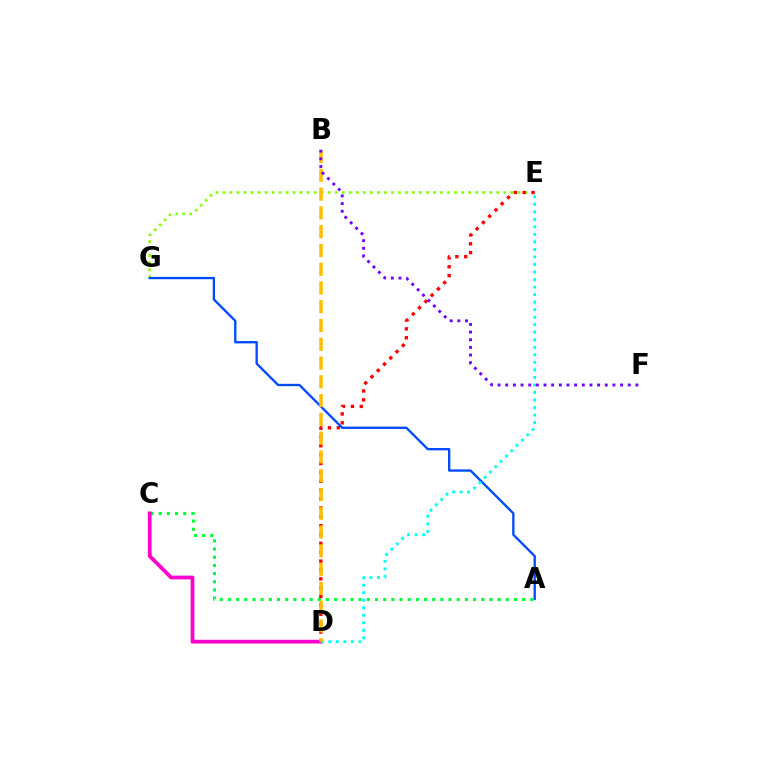{('A', 'C'): [{'color': '#00ff39', 'line_style': 'dotted', 'thickness': 2.22}], ('C', 'D'): [{'color': '#ff00cf', 'line_style': 'solid', 'thickness': 2.71}], ('E', 'G'): [{'color': '#84ff00', 'line_style': 'dotted', 'thickness': 1.91}], ('D', 'E'): [{'color': '#ff0000', 'line_style': 'dotted', 'thickness': 2.41}, {'color': '#00fff6', 'line_style': 'dotted', 'thickness': 2.05}], ('A', 'G'): [{'color': '#004bff', 'line_style': 'solid', 'thickness': 1.68}], ('B', 'D'): [{'color': '#ffbd00', 'line_style': 'dashed', 'thickness': 2.55}], ('B', 'F'): [{'color': '#7200ff', 'line_style': 'dotted', 'thickness': 2.08}]}